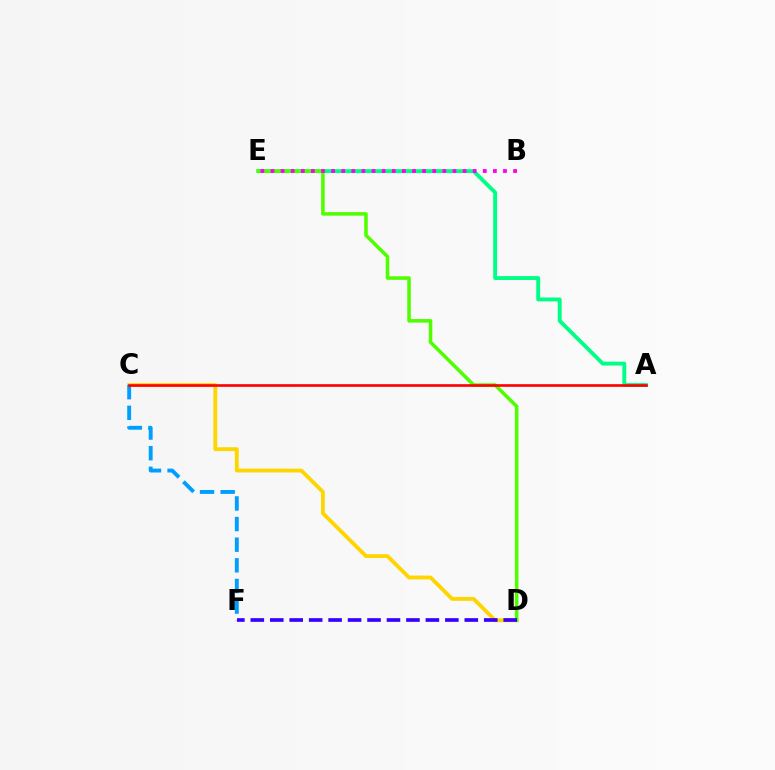{('C', 'D'): [{'color': '#ffd500', 'line_style': 'solid', 'thickness': 2.76}], ('A', 'E'): [{'color': '#00ff86', 'line_style': 'solid', 'thickness': 2.8}], ('C', 'F'): [{'color': '#009eff', 'line_style': 'dashed', 'thickness': 2.8}], ('D', 'E'): [{'color': '#4fff00', 'line_style': 'solid', 'thickness': 2.56}], ('B', 'E'): [{'color': '#ff00ed', 'line_style': 'dotted', 'thickness': 2.75}], ('D', 'F'): [{'color': '#3700ff', 'line_style': 'dashed', 'thickness': 2.64}], ('A', 'C'): [{'color': '#ff0000', 'line_style': 'solid', 'thickness': 1.91}]}